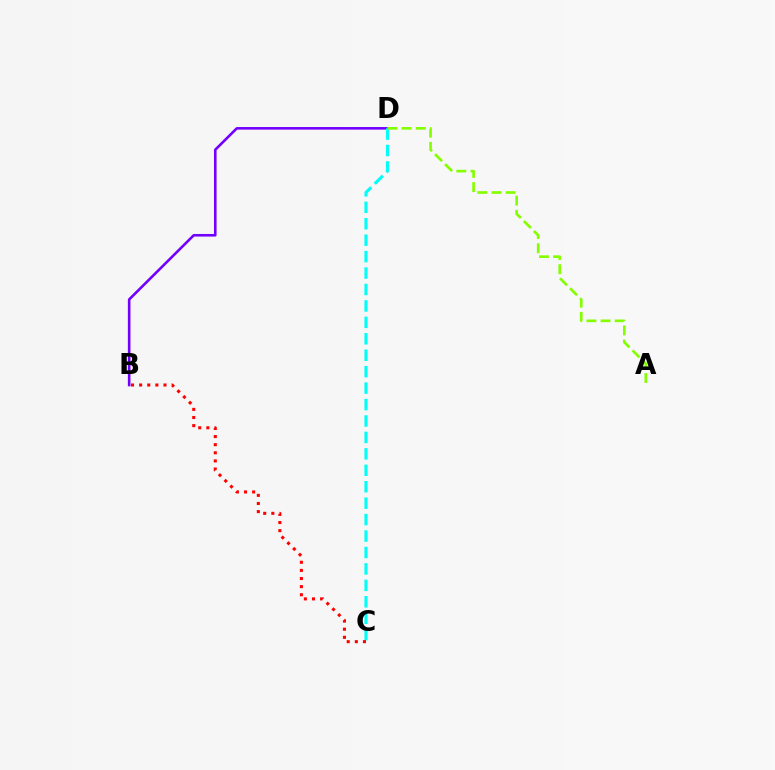{('B', 'D'): [{'color': '#7200ff', 'line_style': 'solid', 'thickness': 1.87}], ('C', 'D'): [{'color': '#00fff6', 'line_style': 'dashed', 'thickness': 2.23}], ('B', 'C'): [{'color': '#ff0000', 'line_style': 'dotted', 'thickness': 2.21}], ('A', 'D'): [{'color': '#84ff00', 'line_style': 'dashed', 'thickness': 1.92}]}